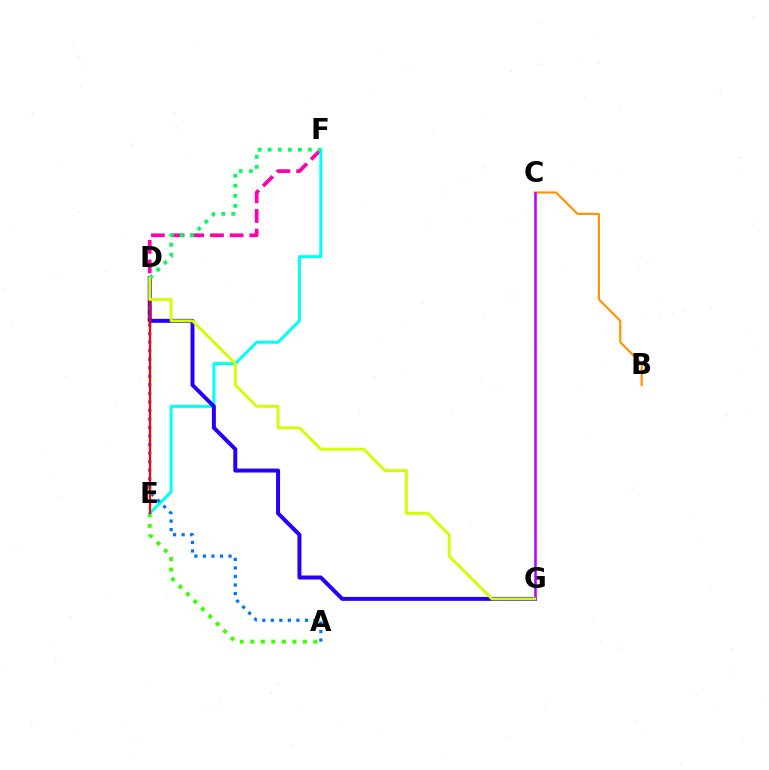{('D', 'F'): [{'color': '#ff00ac', 'line_style': 'dashed', 'thickness': 2.67}, {'color': '#00ff5c', 'line_style': 'dotted', 'thickness': 2.73}], ('A', 'E'): [{'color': '#3dff00', 'line_style': 'dotted', 'thickness': 2.86}], ('E', 'F'): [{'color': '#00fff6', 'line_style': 'solid', 'thickness': 2.14}], ('D', 'G'): [{'color': '#2500ff', 'line_style': 'solid', 'thickness': 2.86}, {'color': '#d1ff00', 'line_style': 'solid', 'thickness': 2.06}], ('B', 'C'): [{'color': '#ff9400', 'line_style': 'solid', 'thickness': 1.57}], ('A', 'D'): [{'color': '#0074ff', 'line_style': 'dotted', 'thickness': 2.32}], ('C', 'G'): [{'color': '#b900ff', 'line_style': 'solid', 'thickness': 1.83}], ('D', 'E'): [{'color': '#ff0000', 'line_style': 'solid', 'thickness': 1.63}]}